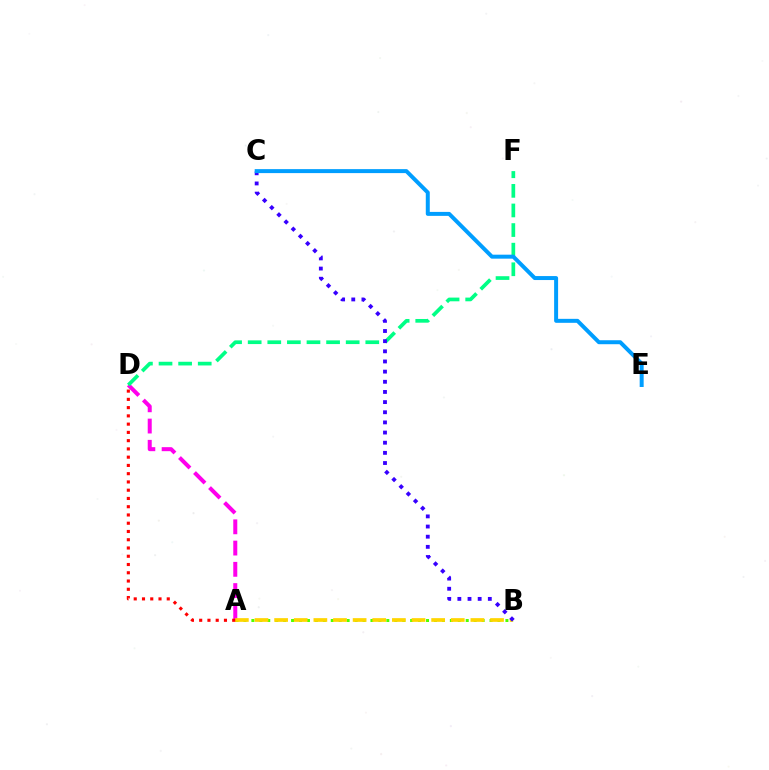{('A', 'B'): [{'color': '#4fff00', 'line_style': 'dotted', 'thickness': 2.16}, {'color': '#ffd500', 'line_style': 'dashed', 'thickness': 2.67}], ('A', 'D'): [{'color': '#ff00ed', 'line_style': 'dashed', 'thickness': 2.89}, {'color': '#ff0000', 'line_style': 'dotted', 'thickness': 2.24}], ('D', 'F'): [{'color': '#00ff86', 'line_style': 'dashed', 'thickness': 2.66}], ('B', 'C'): [{'color': '#3700ff', 'line_style': 'dotted', 'thickness': 2.76}], ('C', 'E'): [{'color': '#009eff', 'line_style': 'solid', 'thickness': 2.86}]}